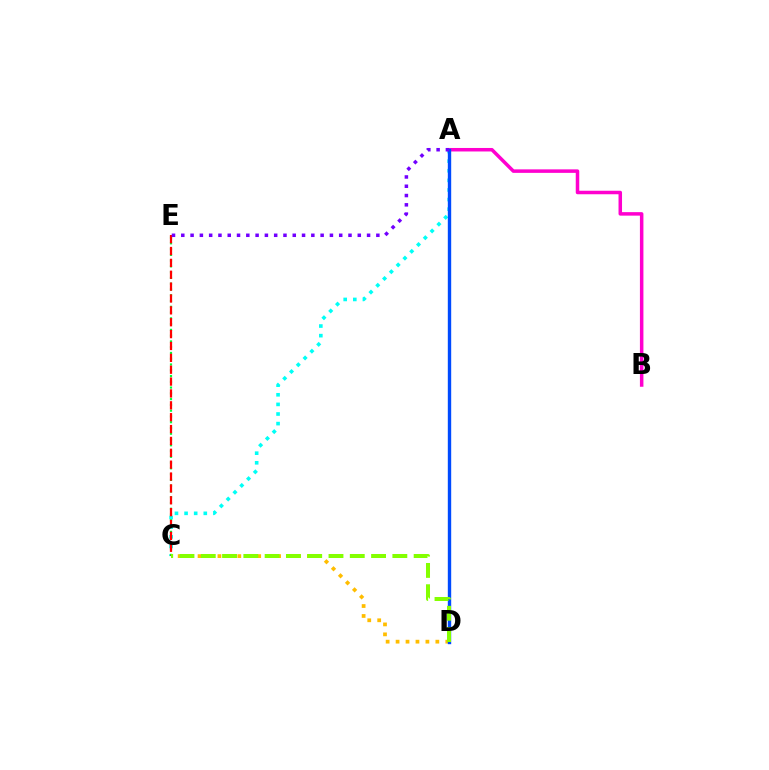{('A', 'C'): [{'color': '#00fff6', 'line_style': 'dotted', 'thickness': 2.61}], ('C', 'E'): [{'color': '#00ff39', 'line_style': 'dotted', 'thickness': 1.57}, {'color': '#ff0000', 'line_style': 'dashed', 'thickness': 1.61}], ('A', 'B'): [{'color': '#ff00cf', 'line_style': 'solid', 'thickness': 2.52}], ('C', 'D'): [{'color': '#ffbd00', 'line_style': 'dotted', 'thickness': 2.7}, {'color': '#84ff00', 'line_style': 'dashed', 'thickness': 2.89}], ('A', 'D'): [{'color': '#004bff', 'line_style': 'solid', 'thickness': 2.43}], ('A', 'E'): [{'color': '#7200ff', 'line_style': 'dotted', 'thickness': 2.52}]}